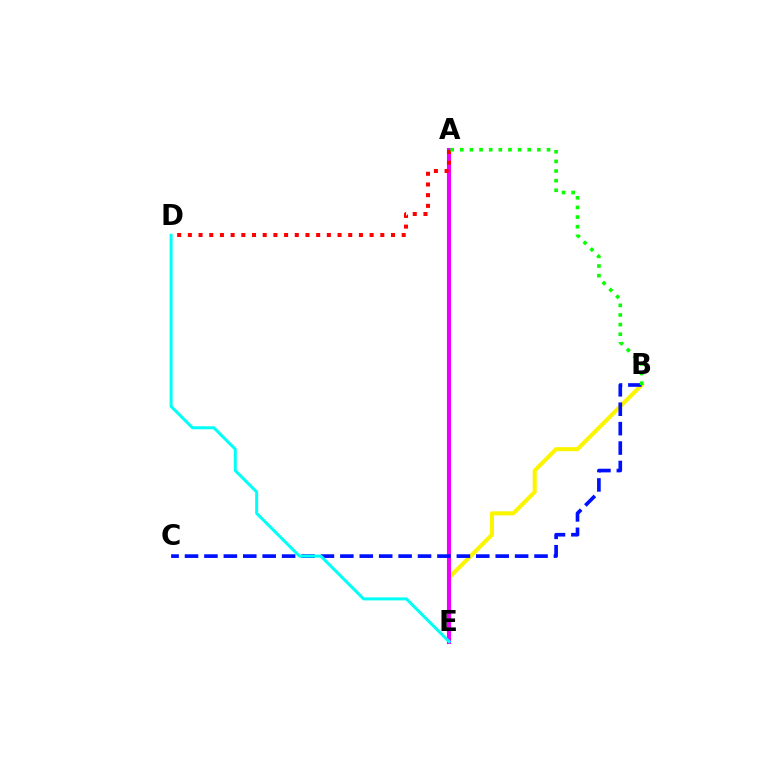{('B', 'E'): [{'color': '#fcf500', 'line_style': 'solid', 'thickness': 2.93}], ('A', 'E'): [{'color': '#ee00ff', 'line_style': 'solid', 'thickness': 2.96}], ('B', 'C'): [{'color': '#0010ff', 'line_style': 'dashed', 'thickness': 2.64}], ('A', 'D'): [{'color': '#ff0000', 'line_style': 'dotted', 'thickness': 2.9}], ('A', 'B'): [{'color': '#08ff00', 'line_style': 'dotted', 'thickness': 2.62}], ('D', 'E'): [{'color': '#00fff6', 'line_style': 'solid', 'thickness': 2.17}]}